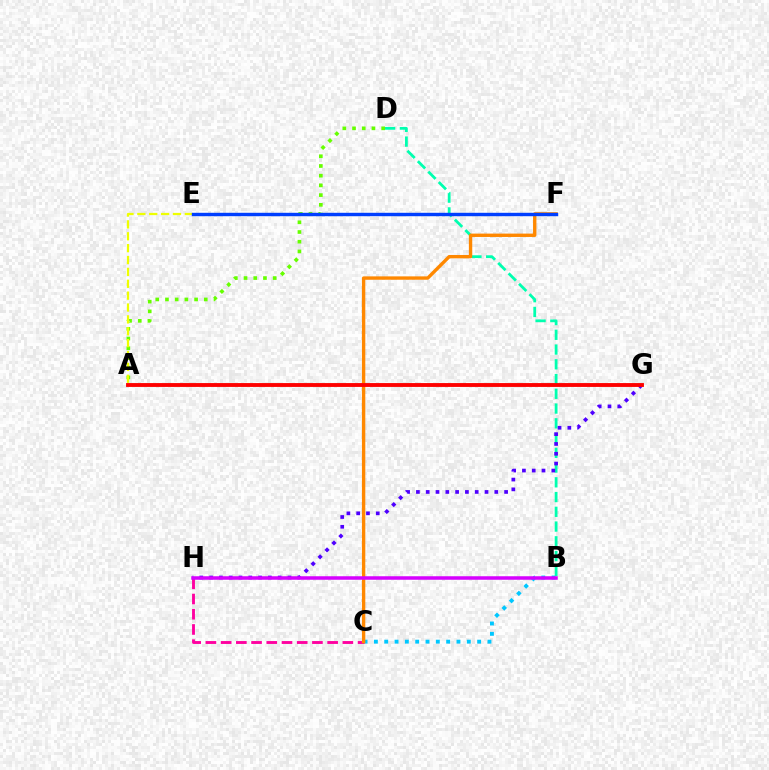{('A', 'D'): [{'color': '#66ff00', 'line_style': 'dotted', 'thickness': 2.64}], ('A', 'E'): [{'color': '#eeff00', 'line_style': 'dashed', 'thickness': 1.61}], ('B', 'D'): [{'color': '#00ffaf', 'line_style': 'dashed', 'thickness': 2.0}], ('B', 'C'): [{'color': '#00c7ff', 'line_style': 'dotted', 'thickness': 2.81}], ('C', 'H'): [{'color': '#ff00a0', 'line_style': 'dashed', 'thickness': 2.07}], ('C', 'F'): [{'color': '#ff8800', 'line_style': 'solid', 'thickness': 2.43}], ('A', 'G'): [{'color': '#00ff27', 'line_style': 'solid', 'thickness': 1.58}, {'color': '#ff0000', 'line_style': 'solid', 'thickness': 2.77}], ('G', 'H'): [{'color': '#4f00ff', 'line_style': 'dotted', 'thickness': 2.66}], ('E', 'F'): [{'color': '#003fff', 'line_style': 'solid', 'thickness': 2.46}], ('B', 'H'): [{'color': '#d600ff', 'line_style': 'solid', 'thickness': 2.52}]}